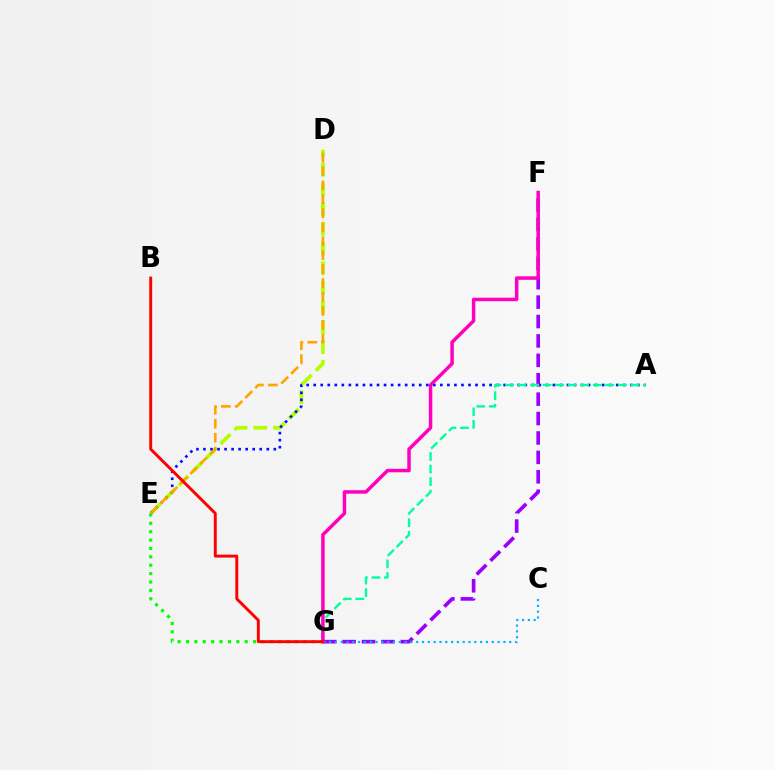{('D', 'E'): [{'color': '#b3ff00', 'line_style': 'dashed', 'thickness': 2.68}, {'color': '#ffa500', 'line_style': 'dashed', 'thickness': 1.9}], ('A', 'E'): [{'color': '#0010ff', 'line_style': 'dotted', 'thickness': 1.91}], ('E', 'G'): [{'color': '#08ff00', 'line_style': 'dotted', 'thickness': 2.28}], ('F', 'G'): [{'color': '#9b00ff', 'line_style': 'dashed', 'thickness': 2.64}, {'color': '#ff00bd', 'line_style': 'solid', 'thickness': 2.51}], ('A', 'G'): [{'color': '#00ff9d', 'line_style': 'dashed', 'thickness': 1.7}], ('C', 'G'): [{'color': '#00b5ff', 'line_style': 'dotted', 'thickness': 1.58}], ('B', 'G'): [{'color': '#ff0000', 'line_style': 'solid', 'thickness': 2.11}]}